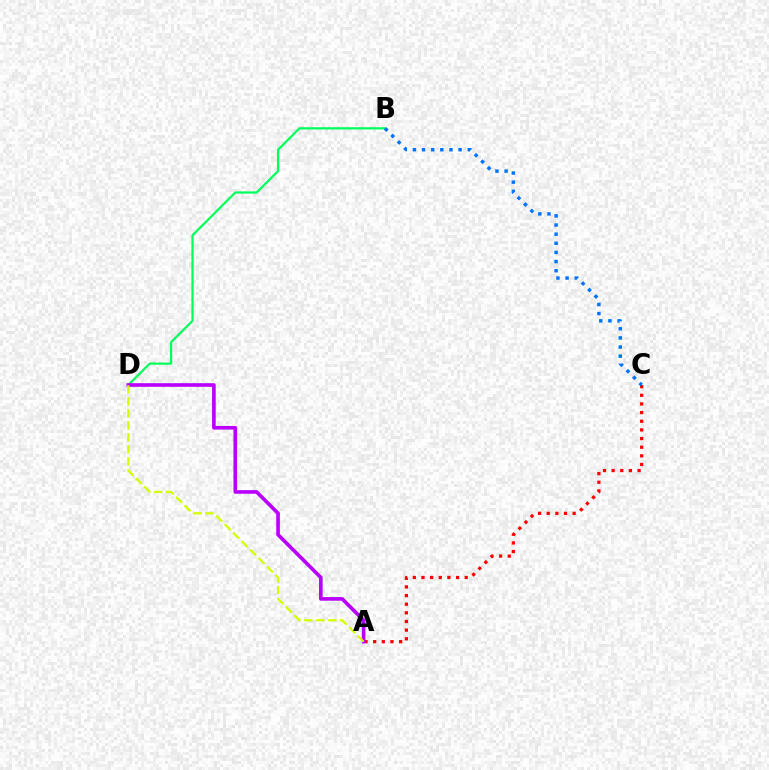{('A', 'C'): [{'color': '#ff0000', 'line_style': 'dotted', 'thickness': 2.35}], ('B', 'D'): [{'color': '#00ff5c', 'line_style': 'solid', 'thickness': 1.59}], ('B', 'C'): [{'color': '#0074ff', 'line_style': 'dotted', 'thickness': 2.48}], ('A', 'D'): [{'color': '#b900ff', 'line_style': 'solid', 'thickness': 2.62}, {'color': '#d1ff00', 'line_style': 'dashed', 'thickness': 1.63}]}